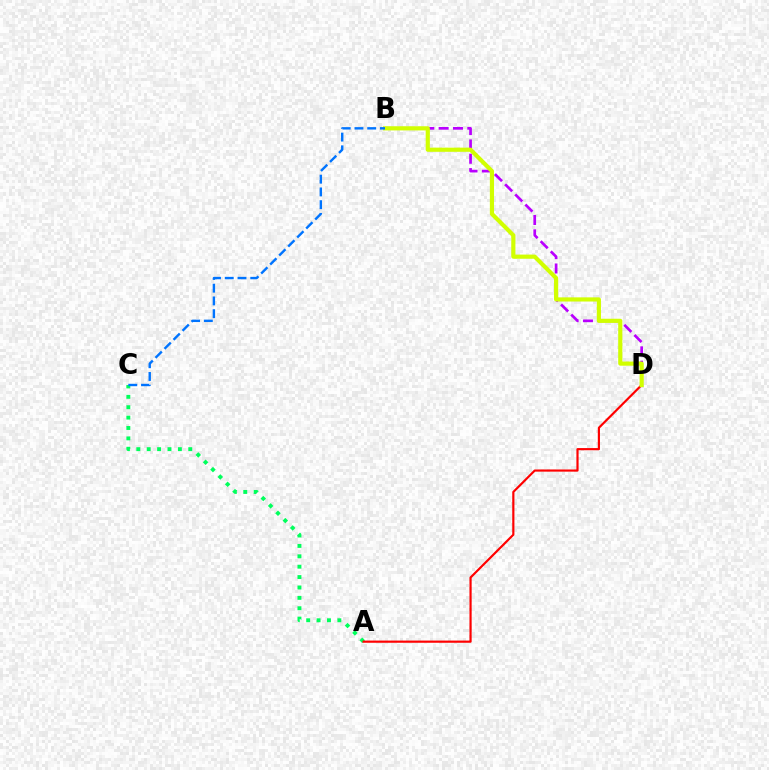{('A', 'C'): [{'color': '#00ff5c', 'line_style': 'dotted', 'thickness': 2.82}], ('A', 'D'): [{'color': '#ff0000', 'line_style': 'solid', 'thickness': 1.57}], ('B', 'D'): [{'color': '#b900ff', 'line_style': 'dashed', 'thickness': 1.95}, {'color': '#d1ff00', 'line_style': 'solid', 'thickness': 2.99}], ('B', 'C'): [{'color': '#0074ff', 'line_style': 'dashed', 'thickness': 1.73}]}